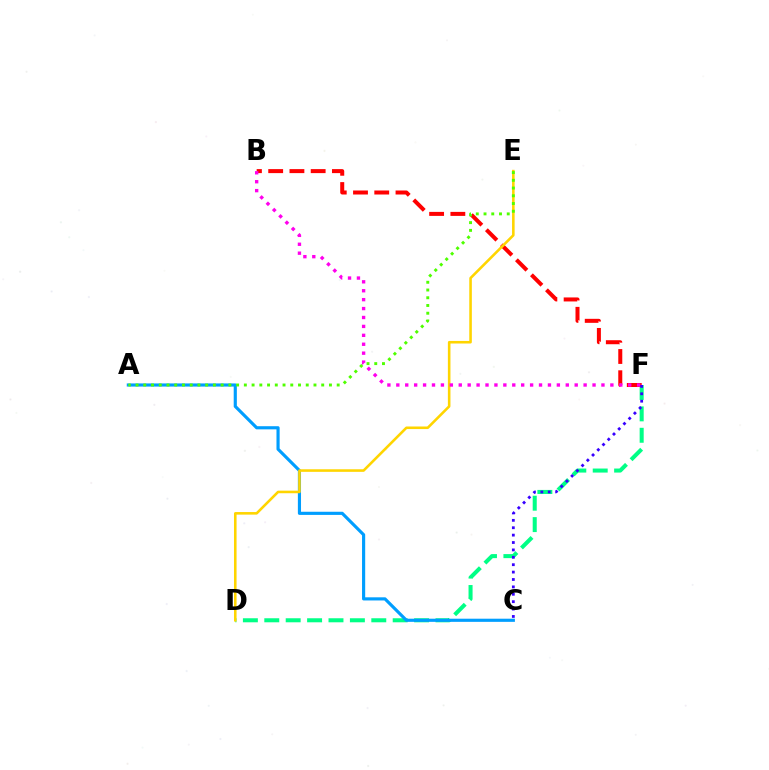{('D', 'F'): [{'color': '#00ff86', 'line_style': 'dashed', 'thickness': 2.91}], ('B', 'F'): [{'color': '#ff0000', 'line_style': 'dashed', 'thickness': 2.89}, {'color': '#ff00ed', 'line_style': 'dotted', 'thickness': 2.42}], ('A', 'C'): [{'color': '#009eff', 'line_style': 'solid', 'thickness': 2.27}], ('D', 'E'): [{'color': '#ffd500', 'line_style': 'solid', 'thickness': 1.86}], ('A', 'E'): [{'color': '#4fff00', 'line_style': 'dotted', 'thickness': 2.1}], ('C', 'F'): [{'color': '#3700ff', 'line_style': 'dotted', 'thickness': 2.01}]}